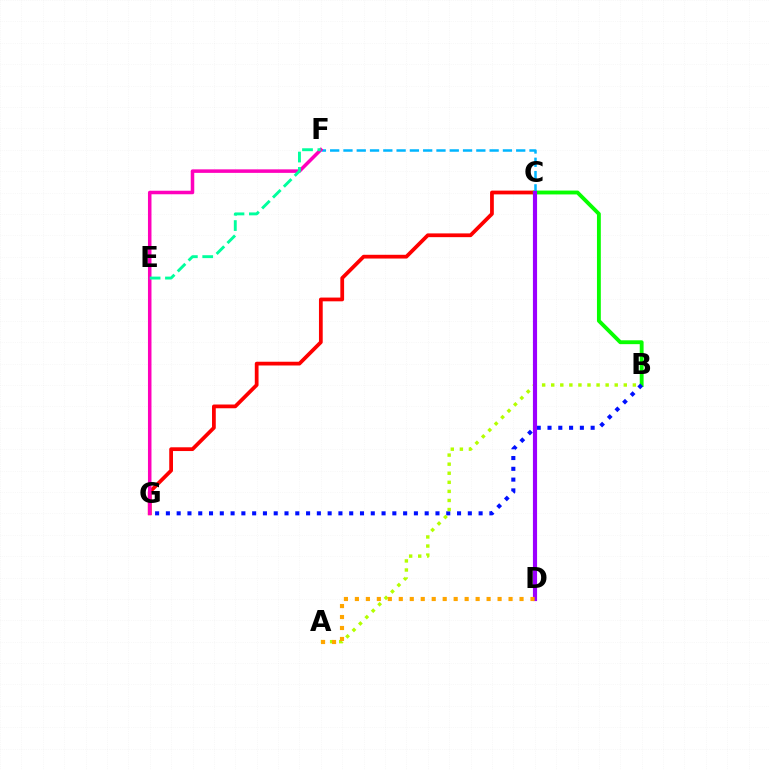{('C', 'G'): [{'color': '#ff0000', 'line_style': 'solid', 'thickness': 2.7}], ('B', 'C'): [{'color': '#08ff00', 'line_style': 'solid', 'thickness': 2.78}], ('C', 'F'): [{'color': '#00b5ff', 'line_style': 'dashed', 'thickness': 1.81}], ('F', 'G'): [{'color': '#ff00bd', 'line_style': 'solid', 'thickness': 2.53}], ('B', 'G'): [{'color': '#0010ff', 'line_style': 'dotted', 'thickness': 2.93}], ('A', 'B'): [{'color': '#b3ff00', 'line_style': 'dotted', 'thickness': 2.46}], ('C', 'D'): [{'color': '#9b00ff', 'line_style': 'solid', 'thickness': 2.99}], ('A', 'D'): [{'color': '#ffa500', 'line_style': 'dotted', 'thickness': 2.98}], ('E', 'F'): [{'color': '#00ff9d', 'line_style': 'dashed', 'thickness': 2.09}]}